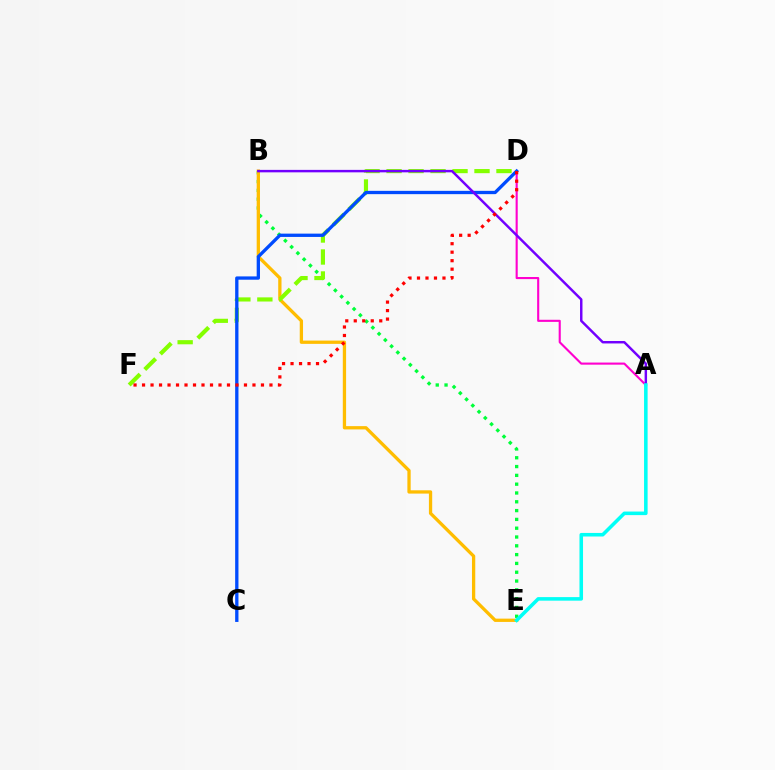{('B', 'E'): [{'color': '#00ff39', 'line_style': 'dotted', 'thickness': 2.39}, {'color': '#ffbd00', 'line_style': 'solid', 'thickness': 2.37}], ('D', 'F'): [{'color': '#84ff00', 'line_style': 'dashed', 'thickness': 2.99}, {'color': '#ff0000', 'line_style': 'dotted', 'thickness': 2.31}], ('A', 'D'): [{'color': '#ff00cf', 'line_style': 'solid', 'thickness': 1.52}], ('C', 'D'): [{'color': '#004bff', 'line_style': 'solid', 'thickness': 2.38}], ('A', 'B'): [{'color': '#7200ff', 'line_style': 'solid', 'thickness': 1.77}], ('A', 'E'): [{'color': '#00fff6', 'line_style': 'solid', 'thickness': 2.56}]}